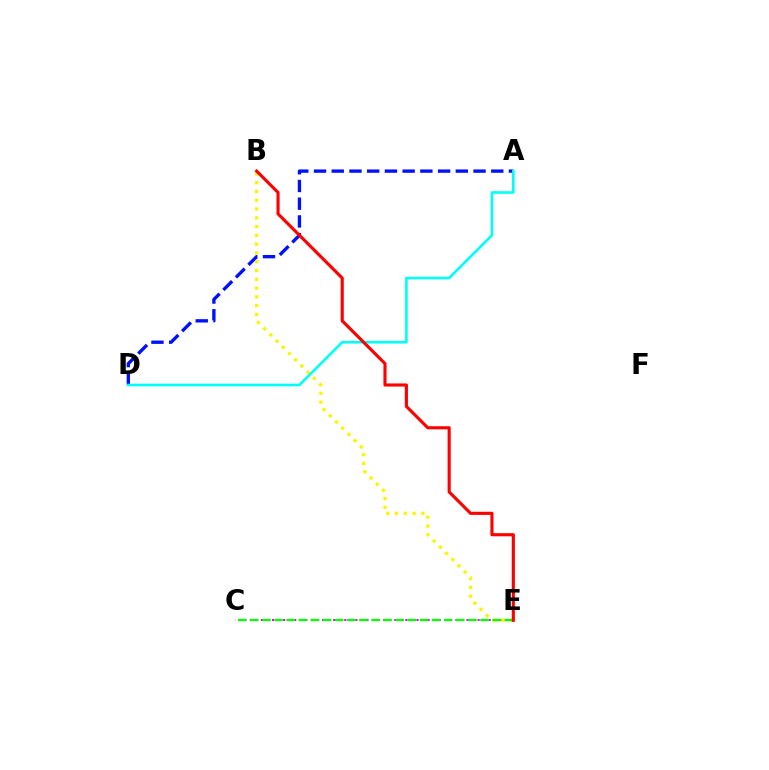{('C', 'E'): [{'color': '#ee00ff', 'line_style': 'dotted', 'thickness': 1.51}, {'color': '#08ff00', 'line_style': 'dashed', 'thickness': 1.65}], ('A', 'D'): [{'color': '#0010ff', 'line_style': 'dashed', 'thickness': 2.41}, {'color': '#00fff6', 'line_style': 'solid', 'thickness': 1.89}], ('B', 'E'): [{'color': '#fcf500', 'line_style': 'dotted', 'thickness': 2.39}, {'color': '#ff0000', 'line_style': 'solid', 'thickness': 2.24}]}